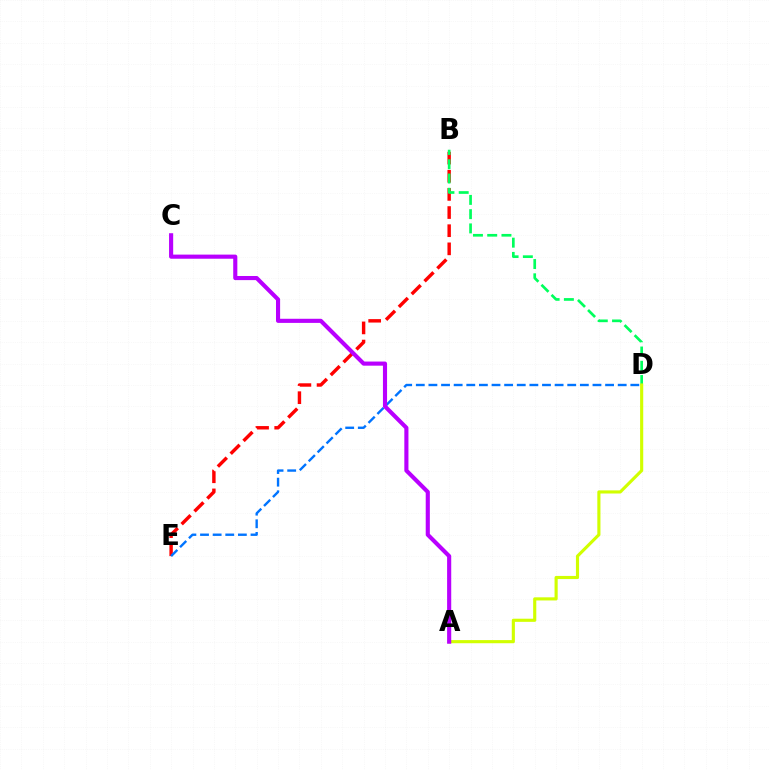{('B', 'E'): [{'color': '#ff0000', 'line_style': 'dashed', 'thickness': 2.47}], ('B', 'D'): [{'color': '#00ff5c', 'line_style': 'dashed', 'thickness': 1.94}], ('A', 'D'): [{'color': '#d1ff00', 'line_style': 'solid', 'thickness': 2.25}], ('D', 'E'): [{'color': '#0074ff', 'line_style': 'dashed', 'thickness': 1.71}], ('A', 'C'): [{'color': '#b900ff', 'line_style': 'solid', 'thickness': 2.97}]}